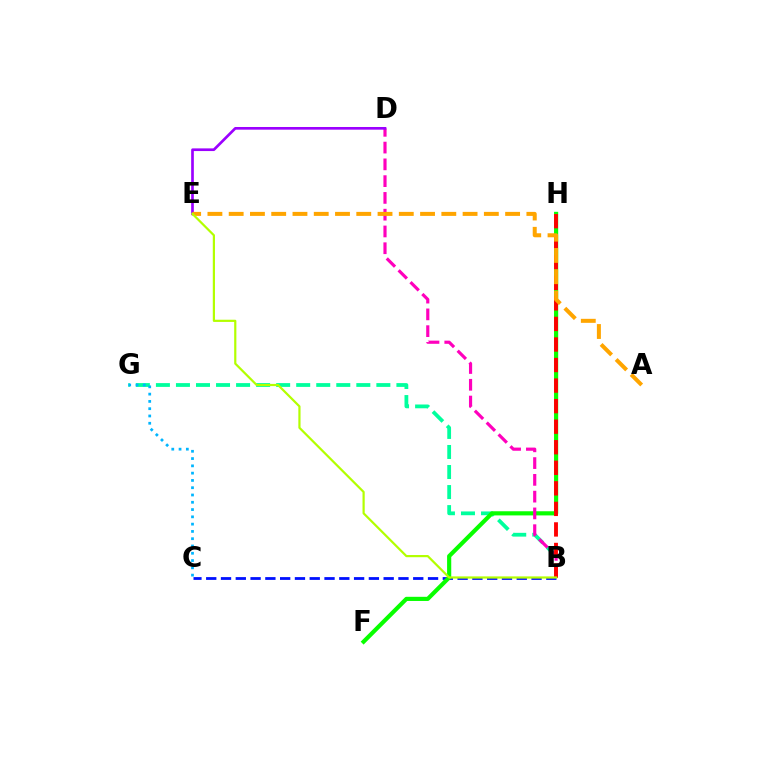{('B', 'C'): [{'color': '#0010ff', 'line_style': 'dashed', 'thickness': 2.01}], ('B', 'G'): [{'color': '#00ff9d', 'line_style': 'dashed', 'thickness': 2.72}], ('F', 'H'): [{'color': '#08ff00', 'line_style': 'solid', 'thickness': 2.99}], ('C', 'G'): [{'color': '#00b5ff', 'line_style': 'dotted', 'thickness': 1.98}], ('B', 'D'): [{'color': '#ff00bd', 'line_style': 'dashed', 'thickness': 2.28}], ('B', 'H'): [{'color': '#ff0000', 'line_style': 'dashed', 'thickness': 2.79}], ('D', 'E'): [{'color': '#9b00ff', 'line_style': 'solid', 'thickness': 1.93}], ('A', 'E'): [{'color': '#ffa500', 'line_style': 'dashed', 'thickness': 2.89}], ('B', 'E'): [{'color': '#b3ff00', 'line_style': 'solid', 'thickness': 1.58}]}